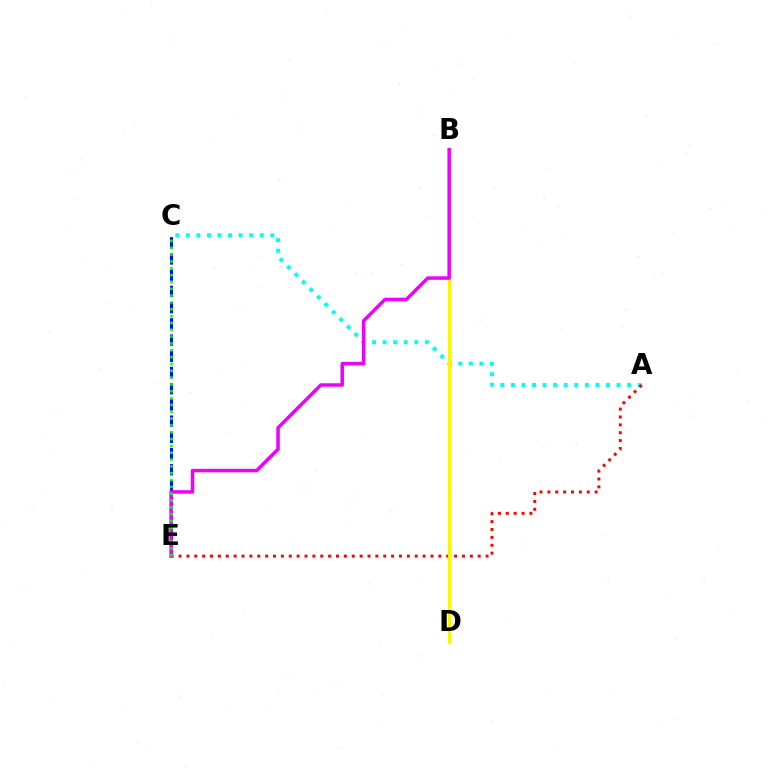{('A', 'C'): [{'color': '#00fff6', 'line_style': 'dotted', 'thickness': 2.87}], ('A', 'E'): [{'color': '#ff0000', 'line_style': 'dotted', 'thickness': 2.14}], ('C', 'E'): [{'color': '#0010ff', 'line_style': 'dashed', 'thickness': 2.2}, {'color': '#08ff00', 'line_style': 'dotted', 'thickness': 1.86}], ('B', 'D'): [{'color': '#fcf500', 'line_style': 'solid', 'thickness': 2.24}], ('B', 'E'): [{'color': '#ee00ff', 'line_style': 'solid', 'thickness': 2.52}]}